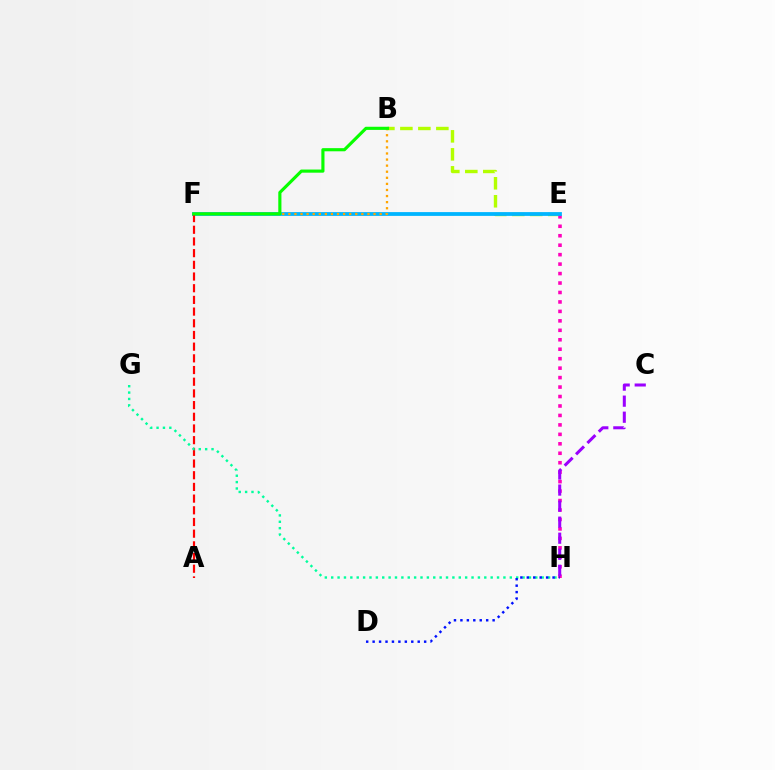{('B', 'E'): [{'color': '#b3ff00', 'line_style': 'dashed', 'thickness': 2.44}], ('E', 'H'): [{'color': '#ff00bd', 'line_style': 'dotted', 'thickness': 2.57}], ('E', 'F'): [{'color': '#00b5ff', 'line_style': 'solid', 'thickness': 2.73}], ('A', 'F'): [{'color': '#ff0000', 'line_style': 'dashed', 'thickness': 1.59}], ('G', 'H'): [{'color': '#00ff9d', 'line_style': 'dotted', 'thickness': 1.73}], ('D', 'H'): [{'color': '#0010ff', 'line_style': 'dotted', 'thickness': 1.75}], ('B', 'F'): [{'color': '#ffa500', 'line_style': 'dotted', 'thickness': 1.65}, {'color': '#08ff00', 'line_style': 'solid', 'thickness': 2.26}], ('C', 'H'): [{'color': '#9b00ff', 'line_style': 'dashed', 'thickness': 2.18}]}